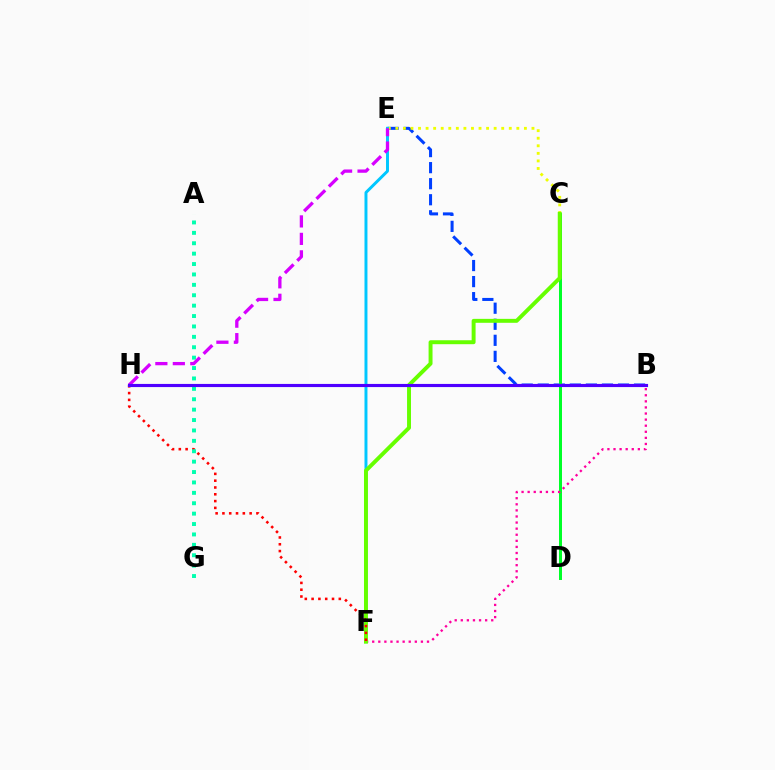{('B', 'E'): [{'color': '#003fff', 'line_style': 'dashed', 'thickness': 2.18}], ('C', 'D'): [{'color': '#00ff27', 'line_style': 'solid', 'thickness': 2.16}], ('C', 'E'): [{'color': '#eeff00', 'line_style': 'dotted', 'thickness': 2.05}], ('B', 'F'): [{'color': '#ff00a0', 'line_style': 'dotted', 'thickness': 1.65}], ('E', 'F'): [{'color': '#00c7ff', 'line_style': 'solid', 'thickness': 2.13}], ('C', 'F'): [{'color': '#66ff00', 'line_style': 'solid', 'thickness': 2.84}], ('F', 'H'): [{'color': '#ff0000', 'line_style': 'dotted', 'thickness': 1.85}], ('A', 'G'): [{'color': '#00ffaf', 'line_style': 'dotted', 'thickness': 2.83}], ('B', 'H'): [{'color': '#ff8800', 'line_style': 'dashed', 'thickness': 1.86}, {'color': '#4f00ff', 'line_style': 'solid', 'thickness': 2.26}], ('E', 'H'): [{'color': '#d600ff', 'line_style': 'dashed', 'thickness': 2.37}]}